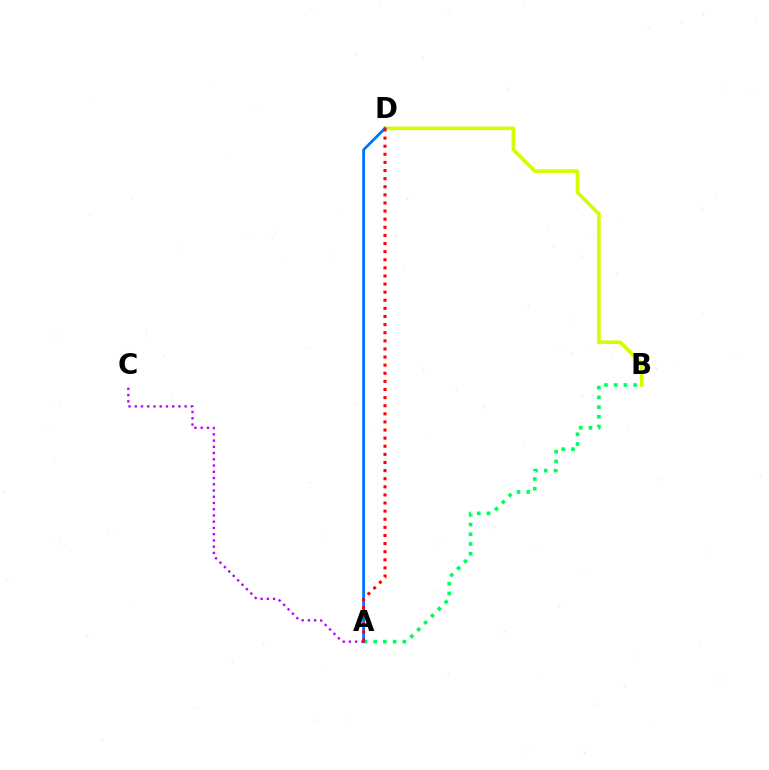{('A', 'B'): [{'color': '#00ff5c', 'line_style': 'dotted', 'thickness': 2.64}], ('B', 'D'): [{'color': '#d1ff00', 'line_style': 'solid', 'thickness': 2.61}], ('A', 'D'): [{'color': '#0074ff', 'line_style': 'solid', 'thickness': 2.0}, {'color': '#ff0000', 'line_style': 'dotted', 'thickness': 2.2}], ('A', 'C'): [{'color': '#b900ff', 'line_style': 'dotted', 'thickness': 1.7}]}